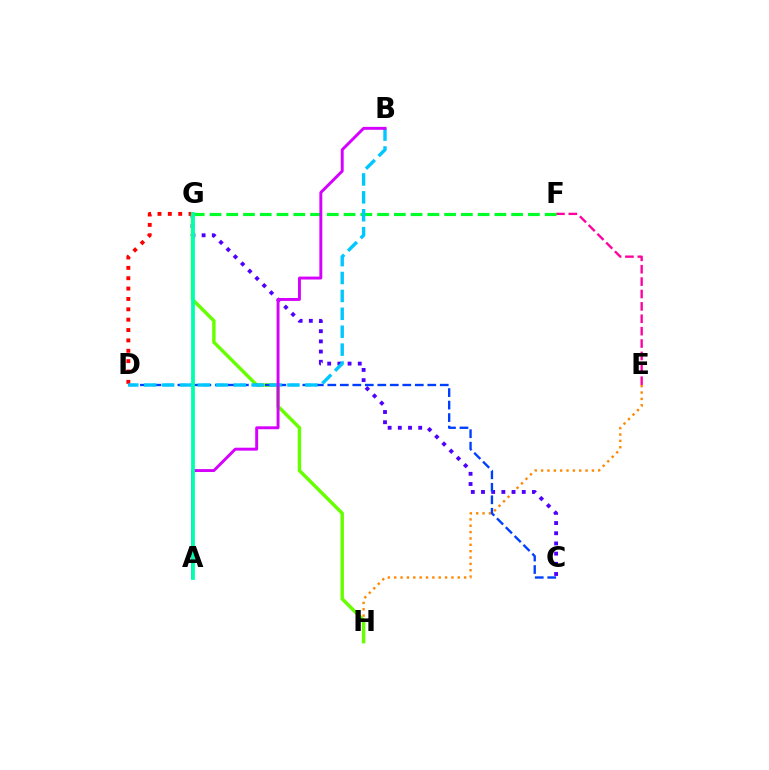{('E', 'H'): [{'color': '#ff8800', 'line_style': 'dotted', 'thickness': 1.73}], ('C', 'G'): [{'color': '#4f00ff', 'line_style': 'dotted', 'thickness': 2.77}], ('D', 'G'): [{'color': '#ff0000', 'line_style': 'dotted', 'thickness': 2.82}], ('E', 'F'): [{'color': '#ff00a0', 'line_style': 'dashed', 'thickness': 1.68}], ('G', 'H'): [{'color': '#66ff00', 'line_style': 'solid', 'thickness': 2.47}], ('A', 'G'): [{'color': '#eeff00', 'line_style': 'dotted', 'thickness': 1.6}, {'color': '#00ffaf', 'line_style': 'solid', 'thickness': 2.72}], ('C', 'D'): [{'color': '#003fff', 'line_style': 'dashed', 'thickness': 1.7}], ('F', 'G'): [{'color': '#00ff27', 'line_style': 'dashed', 'thickness': 2.28}], ('B', 'D'): [{'color': '#00c7ff', 'line_style': 'dashed', 'thickness': 2.43}], ('A', 'B'): [{'color': '#d600ff', 'line_style': 'solid', 'thickness': 2.1}]}